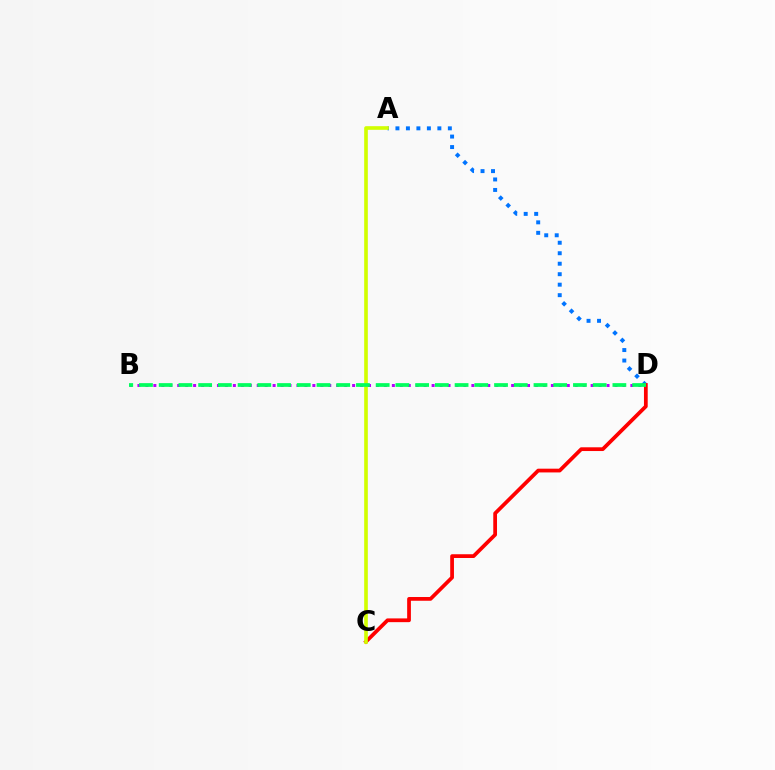{('A', 'D'): [{'color': '#0074ff', 'line_style': 'dotted', 'thickness': 2.85}], ('B', 'D'): [{'color': '#b900ff', 'line_style': 'dotted', 'thickness': 2.16}, {'color': '#00ff5c', 'line_style': 'dashed', 'thickness': 2.68}], ('C', 'D'): [{'color': '#ff0000', 'line_style': 'solid', 'thickness': 2.7}], ('A', 'C'): [{'color': '#d1ff00', 'line_style': 'solid', 'thickness': 2.62}]}